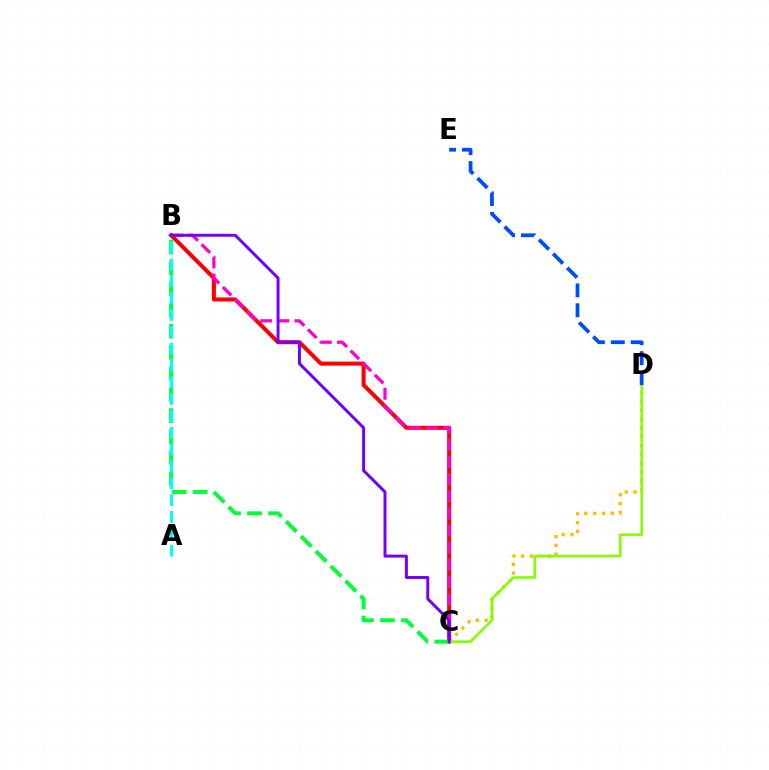{('C', 'D'): [{'color': '#ffbd00', 'line_style': 'dotted', 'thickness': 2.4}, {'color': '#84ff00', 'line_style': 'solid', 'thickness': 1.89}], ('B', 'C'): [{'color': '#ff0000', 'line_style': 'solid', 'thickness': 2.9}, {'color': '#00ff39', 'line_style': 'dashed', 'thickness': 2.86}, {'color': '#ff00cf', 'line_style': 'dashed', 'thickness': 2.33}, {'color': '#7200ff', 'line_style': 'solid', 'thickness': 2.13}], ('D', 'E'): [{'color': '#004bff', 'line_style': 'dashed', 'thickness': 2.7}], ('A', 'B'): [{'color': '#00fff6', 'line_style': 'dashed', 'thickness': 2.29}]}